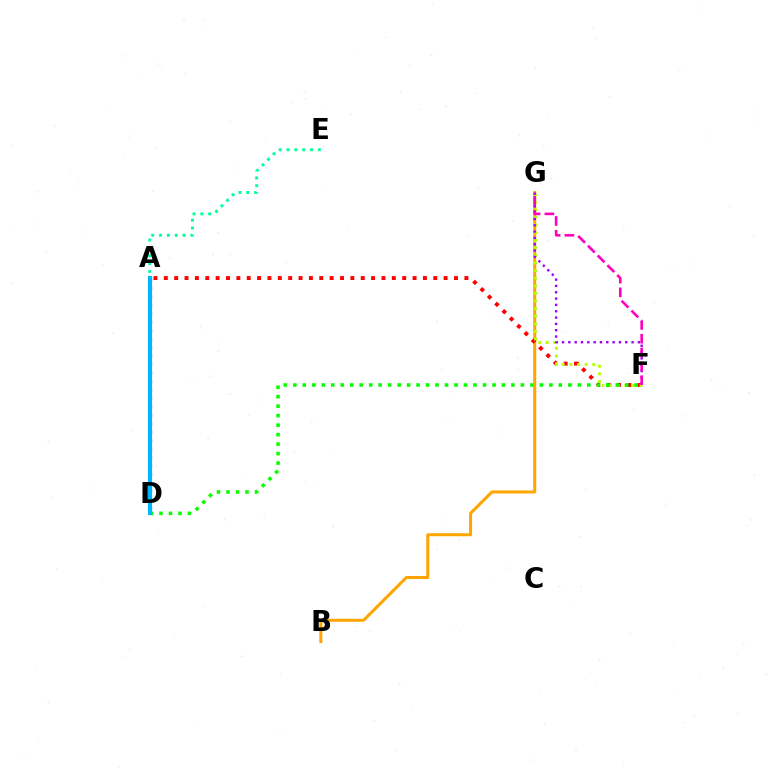{('B', 'G'): [{'color': '#ffa500', 'line_style': 'solid', 'thickness': 2.17}], ('A', 'F'): [{'color': '#ff0000', 'line_style': 'dotted', 'thickness': 2.82}], ('A', 'D'): [{'color': '#0010ff', 'line_style': 'dotted', 'thickness': 2.3}, {'color': '#00b5ff', 'line_style': 'solid', 'thickness': 2.98}], ('F', 'G'): [{'color': '#b3ff00', 'line_style': 'dotted', 'thickness': 2.07}, {'color': '#9b00ff', 'line_style': 'dotted', 'thickness': 1.72}, {'color': '#ff00bd', 'line_style': 'dashed', 'thickness': 1.88}], ('A', 'E'): [{'color': '#00ff9d', 'line_style': 'dotted', 'thickness': 2.13}], ('D', 'F'): [{'color': '#08ff00', 'line_style': 'dotted', 'thickness': 2.58}]}